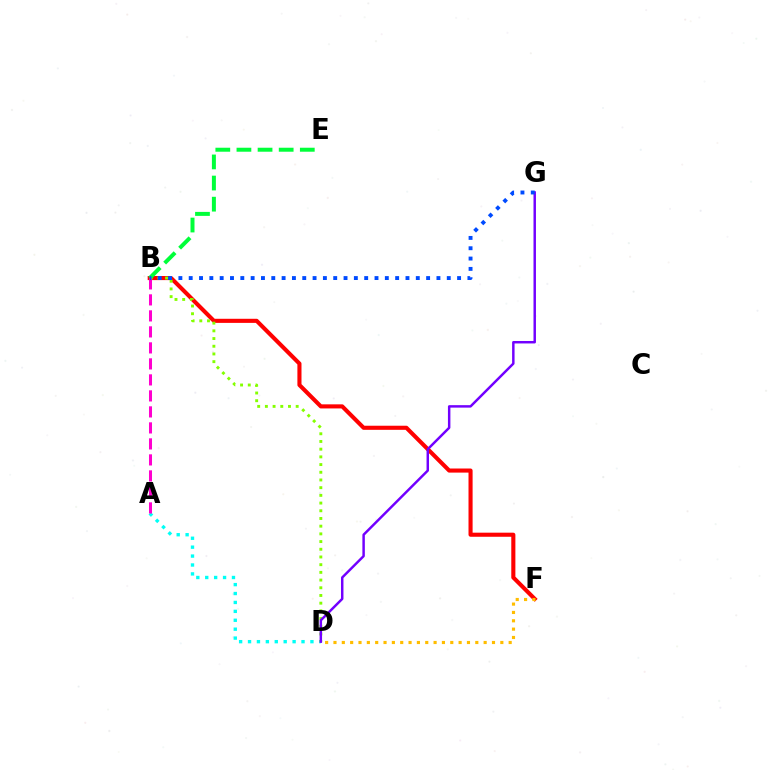{('A', 'D'): [{'color': '#00fff6', 'line_style': 'dotted', 'thickness': 2.42}], ('B', 'F'): [{'color': '#ff0000', 'line_style': 'solid', 'thickness': 2.95}], ('B', 'D'): [{'color': '#84ff00', 'line_style': 'dotted', 'thickness': 2.09}], ('D', 'F'): [{'color': '#ffbd00', 'line_style': 'dotted', 'thickness': 2.27}], ('B', 'E'): [{'color': '#00ff39', 'line_style': 'dashed', 'thickness': 2.87}], ('A', 'B'): [{'color': '#ff00cf', 'line_style': 'dashed', 'thickness': 2.17}], ('D', 'G'): [{'color': '#7200ff', 'line_style': 'solid', 'thickness': 1.77}], ('B', 'G'): [{'color': '#004bff', 'line_style': 'dotted', 'thickness': 2.8}]}